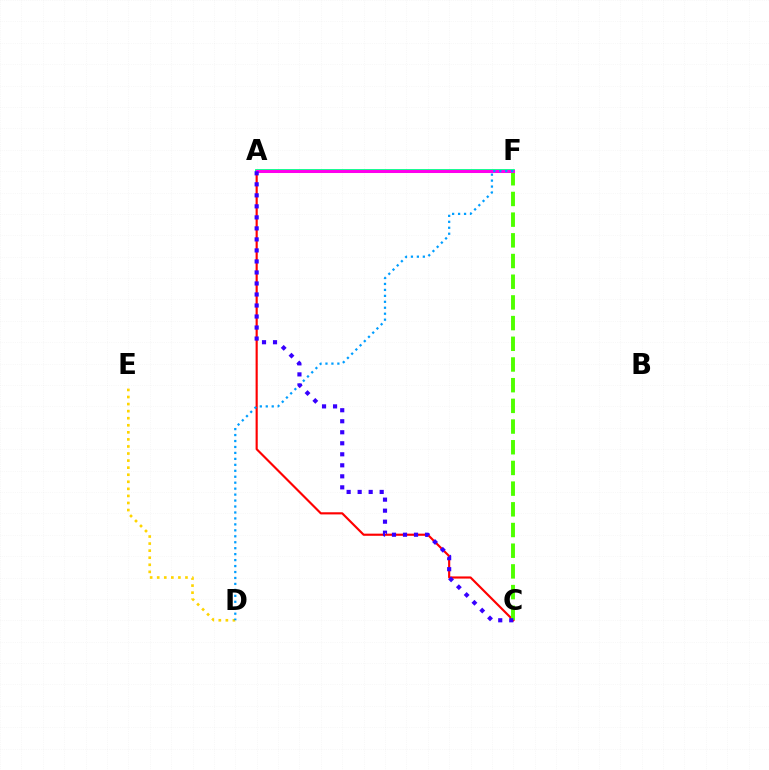{('A', 'C'): [{'color': '#ff0000', 'line_style': 'solid', 'thickness': 1.55}, {'color': '#3700ff', 'line_style': 'dotted', 'thickness': 2.99}], ('C', 'F'): [{'color': '#4fff00', 'line_style': 'dashed', 'thickness': 2.81}], ('A', 'F'): [{'color': '#00ff86', 'line_style': 'solid', 'thickness': 2.74}, {'color': '#ff00ed', 'line_style': 'solid', 'thickness': 2.19}], ('D', 'E'): [{'color': '#ffd500', 'line_style': 'dotted', 'thickness': 1.92}], ('D', 'F'): [{'color': '#009eff', 'line_style': 'dotted', 'thickness': 1.62}]}